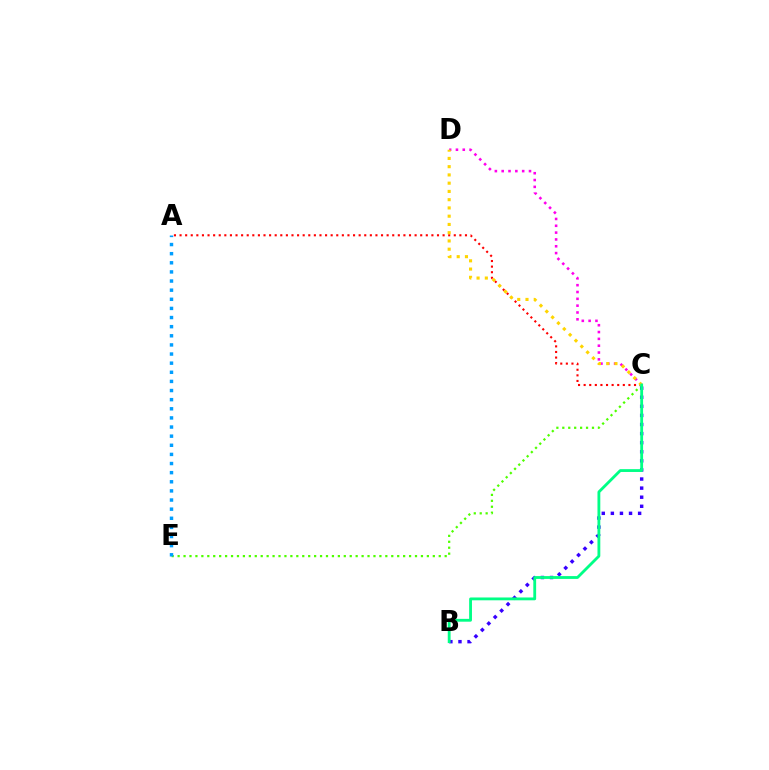{('A', 'C'): [{'color': '#ff0000', 'line_style': 'dotted', 'thickness': 1.52}], ('C', 'E'): [{'color': '#4fff00', 'line_style': 'dotted', 'thickness': 1.61}], ('A', 'E'): [{'color': '#009eff', 'line_style': 'dotted', 'thickness': 2.48}], ('C', 'D'): [{'color': '#ff00ed', 'line_style': 'dotted', 'thickness': 1.85}, {'color': '#ffd500', 'line_style': 'dotted', 'thickness': 2.24}], ('B', 'C'): [{'color': '#3700ff', 'line_style': 'dotted', 'thickness': 2.47}, {'color': '#00ff86', 'line_style': 'solid', 'thickness': 2.03}]}